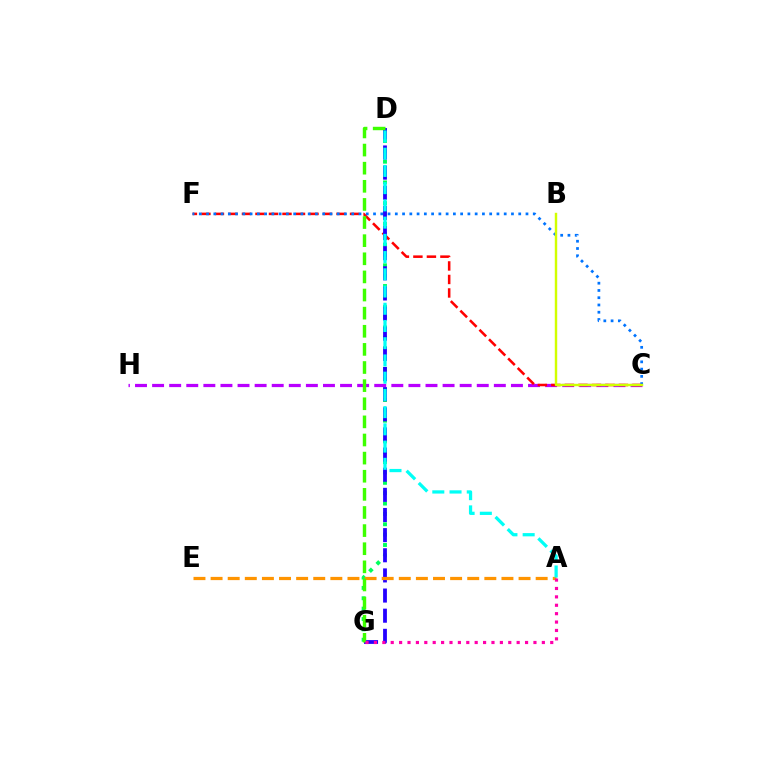{('C', 'H'): [{'color': '#b900ff', 'line_style': 'dashed', 'thickness': 2.32}], ('C', 'F'): [{'color': '#ff0000', 'line_style': 'dashed', 'thickness': 1.84}, {'color': '#0074ff', 'line_style': 'dotted', 'thickness': 1.97}], ('D', 'G'): [{'color': '#00ff5c', 'line_style': 'dotted', 'thickness': 2.81}, {'color': '#2500ff', 'line_style': 'dashed', 'thickness': 2.74}, {'color': '#3dff00', 'line_style': 'dashed', 'thickness': 2.46}], ('A', 'E'): [{'color': '#ff9400', 'line_style': 'dashed', 'thickness': 2.32}], ('B', 'C'): [{'color': '#d1ff00', 'line_style': 'solid', 'thickness': 1.75}], ('A', 'D'): [{'color': '#00fff6', 'line_style': 'dashed', 'thickness': 2.34}], ('A', 'G'): [{'color': '#ff00ac', 'line_style': 'dotted', 'thickness': 2.28}]}